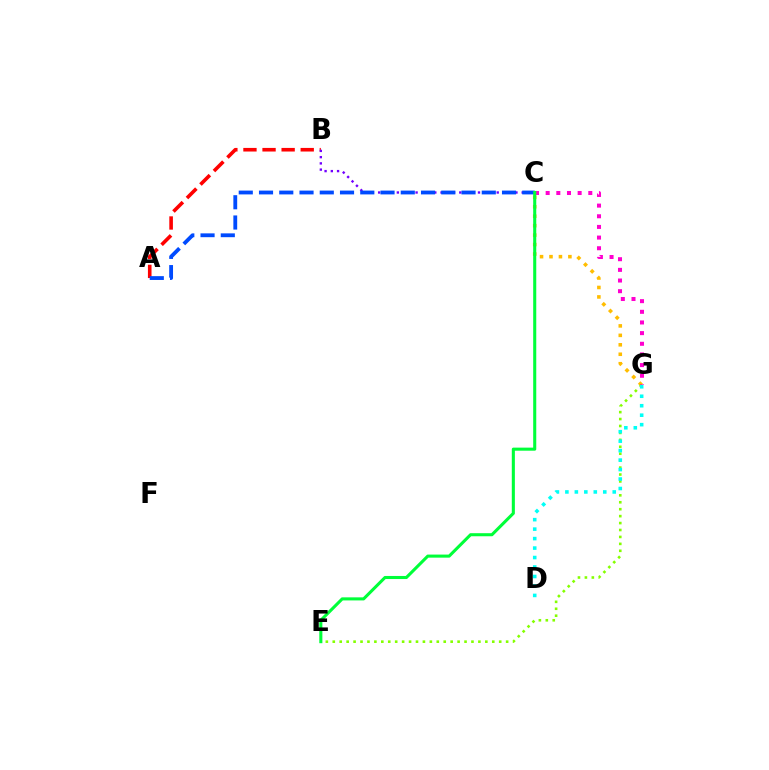{('A', 'B'): [{'color': '#ff0000', 'line_style': 'dashed', 'thickness': 2.59}], ('C', 'G'): [{'color': '#ffbd00', 'line_style': 'dotted', 'thickness': 2.57}, {'color': '#ff00cf', 'line_style': 'dotted', 'thickness': 2.9}], ('B', 'C'): [{'color': '#7200ff', 'line_style': 'dotted', 'thickness': 1.7}], ('A', 'C'): [{'color': '#004bff', 'line_style': 'dashed', 'thickness': 2.75}], ('E', 'G'): [{'color': '#84ff00', 'line_style': 'dotted', 'thickness': 1.88}], ('D', 'G'): [{'color': '#00fff6', 'line_style': 'dotted', 'thickness': 2.57}], ('C', 'E'): [{'color': '#00ff39', 'line_style': 'solid', 'thickness': 2.21}]}